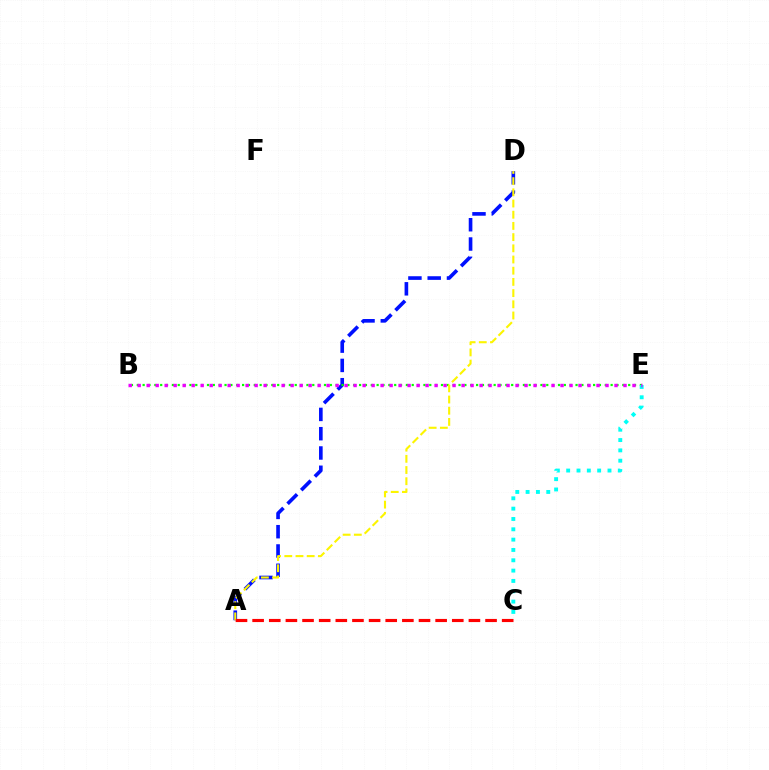{('A', 'D'): [{'color': '#0010ff', 'line_style': 'dashed', 'thickness': 2.62}, {'color': '#fcf500', 'line_style': 'dashed', 'thickness': 1.52}], ('B', 'E'): [{'color': '#08ff00', 'line_style': 'dotted', 'thickness': 1.59}, {'color': '#ee00ff', 'line_style': 'dotted', 'thickness': 2.44}], ('C', 'E'): [{'color': '#00fff6', 'line_style': 'dotted', 'thickness': 2.81}], ('A', 'C'): [{'color': '#ff0000', 'line_style': 'dashed', 'thickness': 2.26}]}